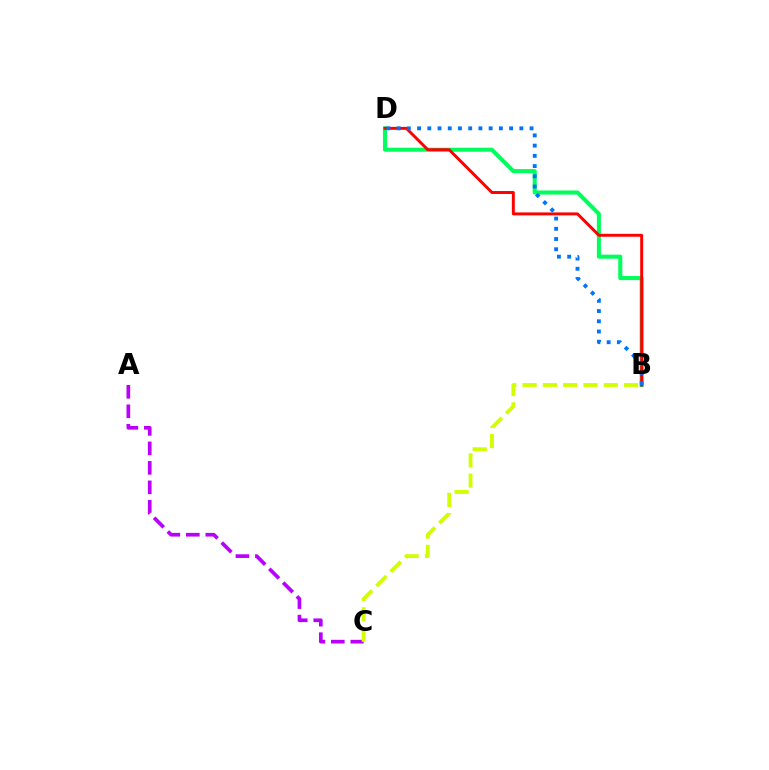{('A', 'C'): [{'color': '#b900ff', 'line_style': 'dashed', 'thickness': 2.65}], ('B', 'D'): [{'color': '#00ff5c', 'line_style': 'solid', 'thickness': 2.92}, {'color': '#ff0000', 'line_style': 'solid', 'thickness': 2.12}, {'color': '#0074ff', 'line_style': 'dotted', 'thickness': 2.78}], ('B', 'C'): [{'color': '#d1ff00', 'line_style': 'dashed', 'thickness': 2.76}]}